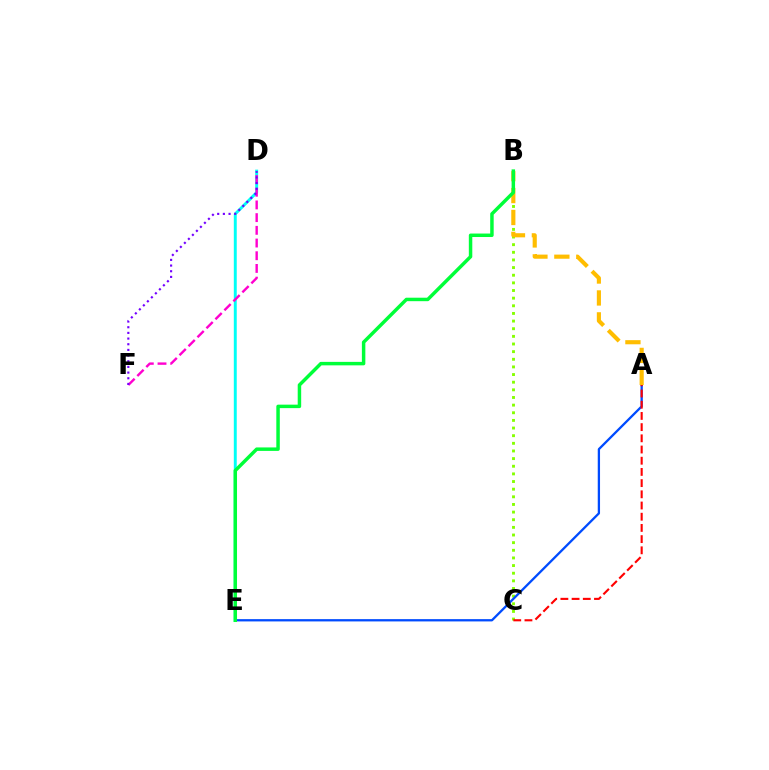{('B', 'C'): [{'color': '#84ff00', 'line_style': 'dotted', 'thickness': 2.08}], ('D', 'E'): [{'color': '#00fff6', 'line_style': 'solid', 'thickness': 2.12}], ('A', 'E'): [{'color': '#004bff', 'line_style': 'solid', 'thickness': 1.65}], ('A', 'B'): [{'color': '#ffbd00', 'line_style': 'dashed', 'thickness': 2.98}], ('A', 'C'): [{'color': '#ff0000', 'line_style': 'dashed', 'thickness': 1.52}], ('B', 'E'): [{'color': '#00ff39', 'line_style': 'solid', 'thickness': 2.5}], ('D', 'F'): [{'color': '#ff00cf', 'line_style': 'dashed', 'thickness': 1.73}, {'color': '#7200ff', 'line_style': 'dotted', 'thickness': 1.54}]}